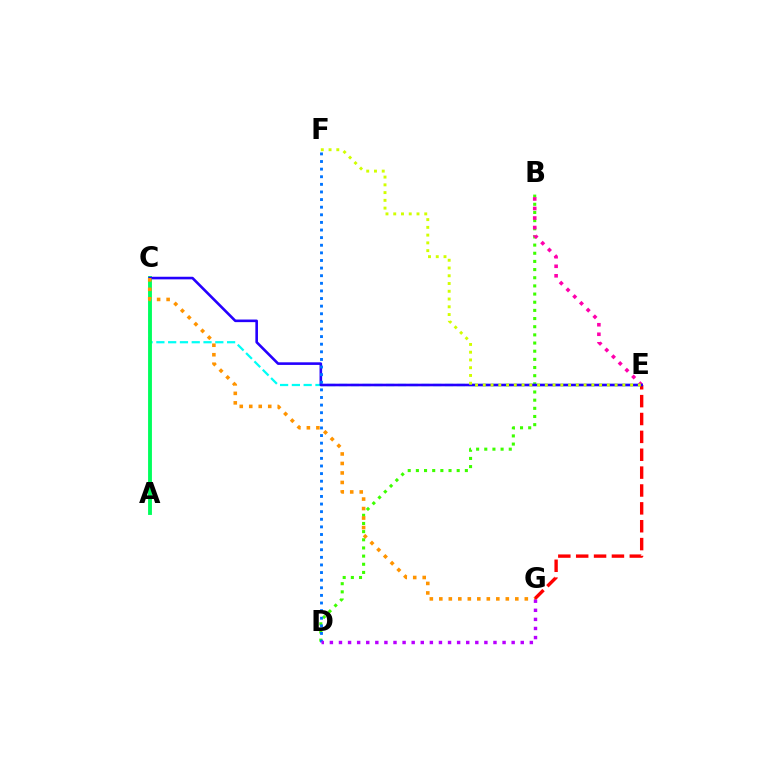{('B', 'D'): [{'color': '#3dff00', 'line_style': 'dotted', 'thickness': 2.22}], ('C', 'E'): [{'color': '#00fff6', 'line_style': 'dashed', 'thickness': 1.6}, {'color': '#2500ff', 'line_style': 'solid', 'thickness': 1.88}], ('B', 'E'): [{'color': '#ff00ac', 'line_style': 'dotted', 'thickness': 2.59}], ('E', 'G'): [{'color': '#ff0000', 'line_style': 'dashed', 'thickness': 2.43}], ('A', 'C'): [{'color': '#00ff5c', 'line_style': 'solid', 'thickness': 2.78}], ('D', 'F'): [{'color': '#0074ff', 'line_style': 'dotted', 'thickness': 2.07}], ('C', 'G'): [{'color': '#ff9400', 'line_style': 'dotted', 'thickness': 2.58}], ('E', 'F'): [{'color': '#d1ff00', 'line_style': 'dotted', 'thickness': 2.11}], ('D', 'G'): [{'color': '#b900ff', 'line_style': 'dotted', 'thickness': 2.47}]}